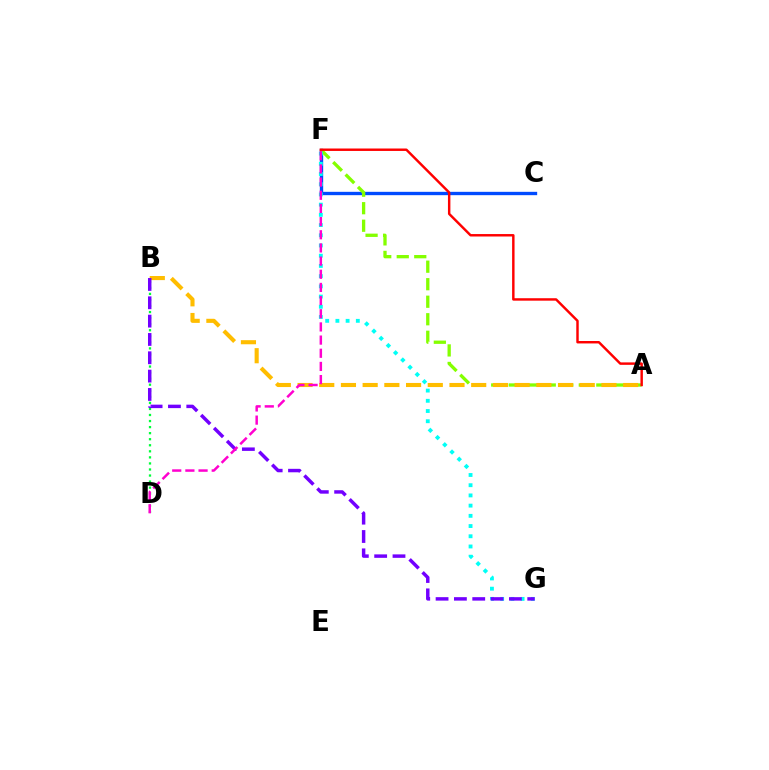{('C', 'F'): [{'color': '#004bff', 'line_style': 'solid', 'thickness': 2.41}], ('A', 'F'): [{'color': '#84ff00', 'line_style': 'dashed', 'thickness': 2.38}, {'color': '#ff0000', 'line_style': 'solid', 'thickness': 1.76}], ('F', 'G'): [{'color': '#00fff6', 'line_style': 'dotted', 'thickness': 2.77}], ('B', 'D'): [{'color': '#00ff39', 'line_style': 'dotted', 'thickness': 1.64}], ('A', 'B'): [{'color': '#ffbd00', 'line_style': 'dashed', 'thickness': 2.95}], ('B', 'G'): [{'color': '#7200ff', 'line_style': 'dashed', 'thickness': 2.49}], ('D', 'F'): [{'color': '#ff00cf', 'line_style': 'dashed', 'thickness': 1.79}]}